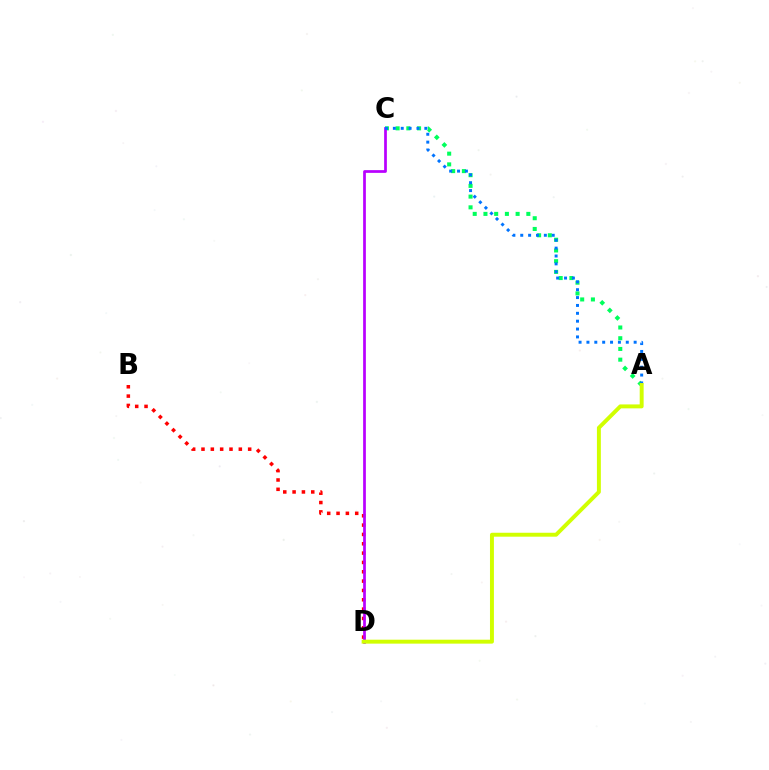{('A', 'C'): [{'color': '#00ff5c', 'line_style': 'dotted', 'thickness': 2.91}, {'color': '#0074ff', 'line_style': 'dotted', 'thickness': 2.14}], ('B', 'D'): [{'color': '#ff0000', 'line_style': 'dotted', 'thickness': 2.54}], ('C', 'D'): [{'color': '#b900ff', 'line_style': 'solid', 'thickness': 1.96}], ('A', 'D'): [{'color': '#d1ff00', 'line_style': 'solid', 'thickness': 2.83}]}